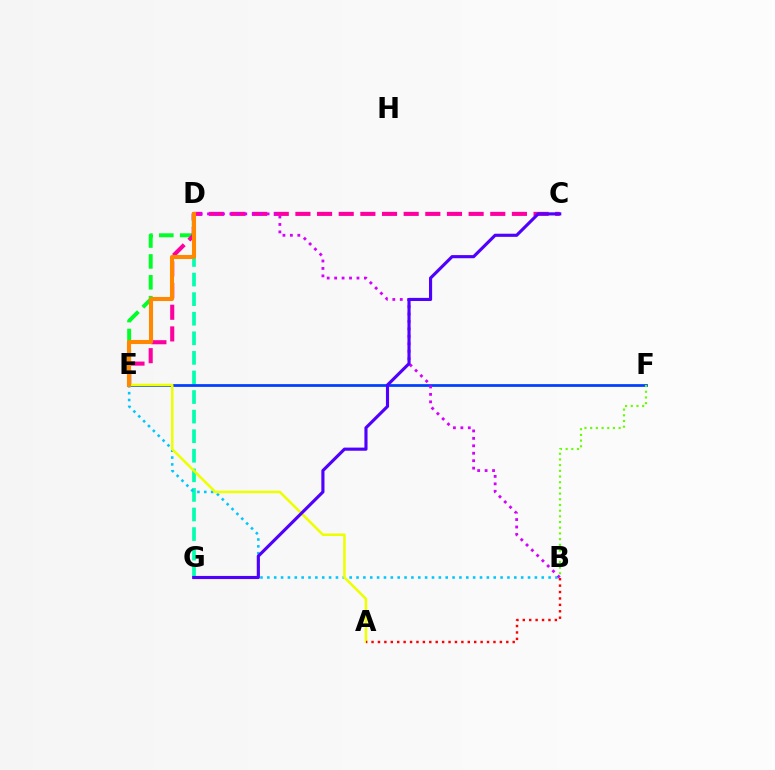{('D', 'G'): [{'color': '#00ffaf', 'line_style': 'dashed', 'thickness': 2.66}], ('D', 'E'): [{'color': '#00ff27', 'line_style': 'dashed', 'thickness': 2.84}, {'color': '#ff8800', 'line_style': 'solid', 'thickness': 2.94}], ('C', 'E'): [{'color': '#ff00a0', 'line_style': 'dashed', 'thickness': 2.94}], ('B', 'E'): [{'color': '#00c7ff', 'line_style': 'dotted', 'thickness': 1.86}], ('E', 'F'): [{'color': '#003fff', 'line_style': 'solid', 'thickness': 1.98}], ('B', 'D'): [{'color': '#d600ff', 'line_style': 'dotted', 'thickness': 2.02}], ('A', 'E'): [{'color': '#eeff00', 'line_style': 'solid', 'thickness': 1.83}], ('C', 'G'): [{'color': '#4f00ff', 'line_style': 'solid', 'thickness': 2.25}], ('B', 'F'): [{'color': '#66ff00', 'line_style': 'dotted', 'thickness': 1.55}], ('A', 'B'): [{'color': '#ff0000', 'line_style': 'dotted', 'thickness': 1.74}]}